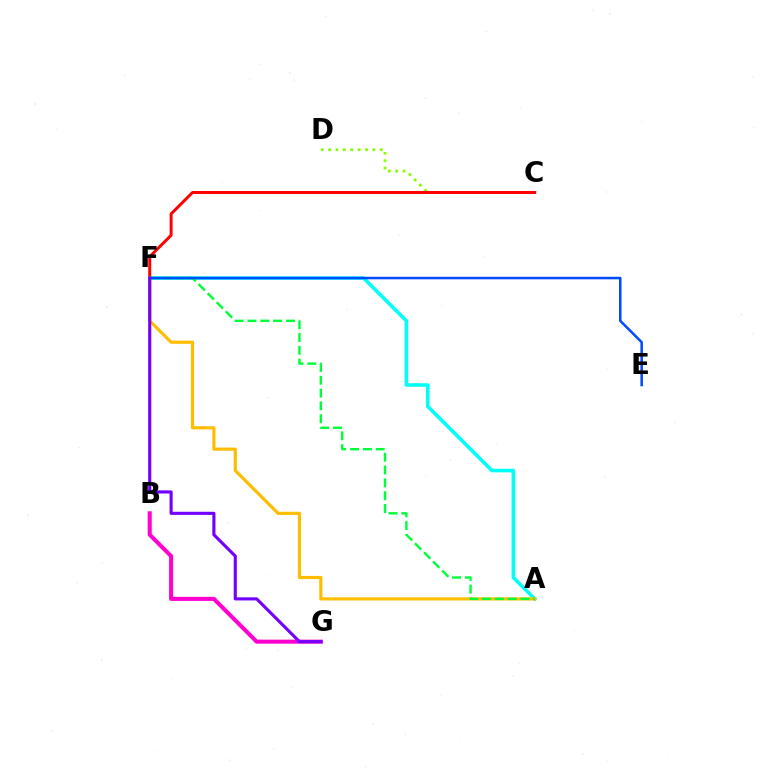{('C', 'D'): [{'color': '#84ff00', 'line_style': 'dotted', 'thickness': 2.0}], ('A', 'F'): [{'color': '#00fff6', 'line_style': 'solid', 'thickness': 2.57}, {'color': '#ffbd00', 'line_style': 'solid', 'thickness': 2.28}, {'color': '#00ff39', 'line_style': 'dashed', 'thickness': 1.74}], ('B', 'G'): [{'color': '#ff00cf', 'line_style': 'solid', 'thickness': 2.92}], ('C', 'F'): [{'color': '#ff0000', 'line_style': 'solid', 'thickness': 2.14}], ('E', 'F'): [{'color': '#004bff', 'line_style': 'solid', 'thickness': 1.82}], ('F', 'G'): [{'color': '#7200ff', 'line_style': 'solid', 'thickness': 2.24}]}